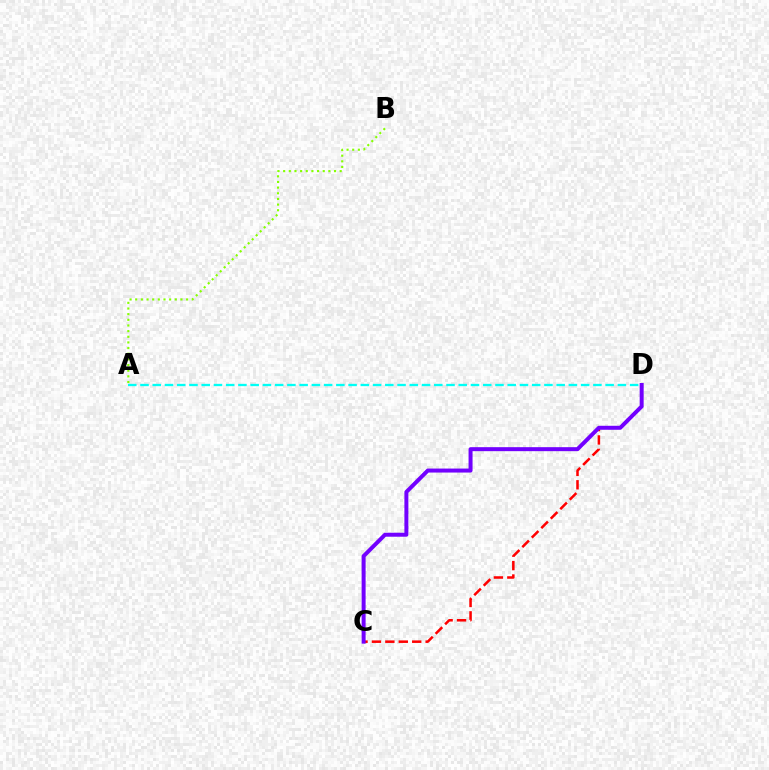{('C', 'D'): [{'color': '#ff0000', 'line_style': 'dashed', 'thickness': 1.82}, {'color': '#7200ff', 'line_style': 'solid', 'thickness': 2.87}], ('A', 'B'): [{'color': '#84ff00', 'line_style': 'dotted', 'thickness': 1.54}], ('A', 'D'): [{'color': '#00fff6', 'line_style': 'dashed', 'thickness': 1.66}]}